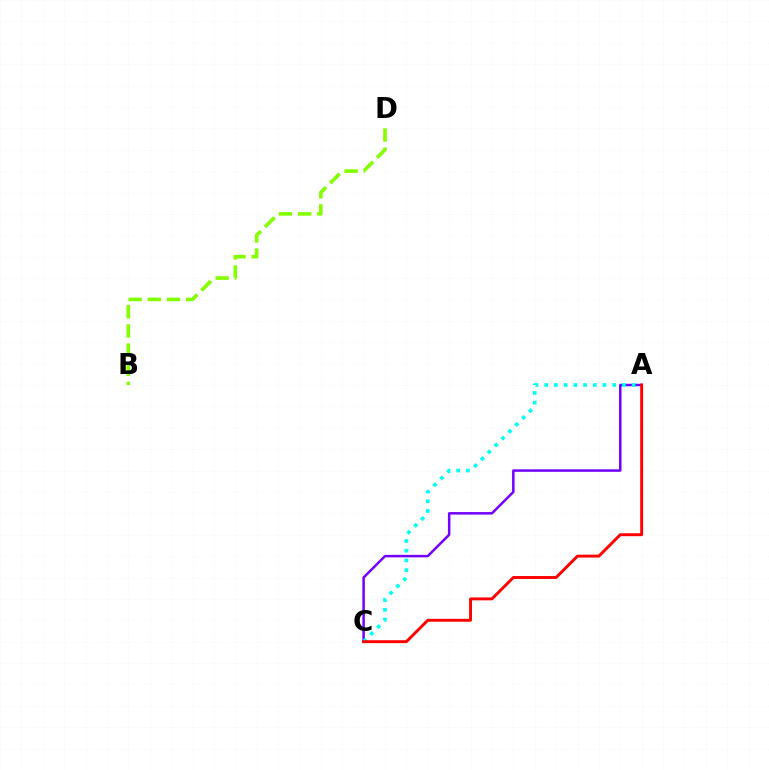{('B', 'D'): [{'color': '#84ff00', 'line_style': 'dashed', 'thickness': 2.6}], ('A', 'C'): [{'color': '#7200ff', 'line_style': 'solid', 'thickness': 1.8}, {'color': '#00fff6', 'line_style': 'dotted', 'thickness': 2.64}, {'color': '#ff0000', 'line_style': 'solid', 'thickness': 2.1}]}